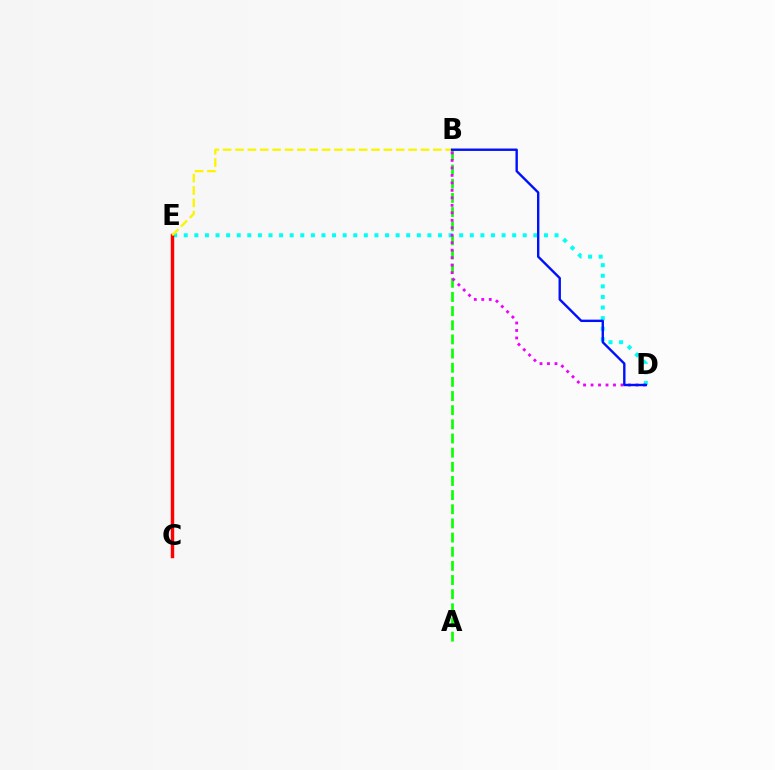{('D', 'E'): [{'color': '#00fff6', 'line_style': 'dotted', 'thickness': 2.88}], ('A', 'B'): [{'color': '#08ff00', 'line_style': 'dashed', 'thickness': 1.92}], ('C', 'E'): [{'color': '#ff0000', 'line_style': 'solid', 'thickness': 2.47}], ('B', 'E'): [{'color': '#fcf500', 'line_style': 'dashed', 'thickness': 1.68}], ('B', 'D'): [{'color': '#ee00ff', 'line_style': 'dotted', 'thickness': 2.03}, {'color': '#0010ff', 'line_style': 'solid', 'thickness': 1.72}]}